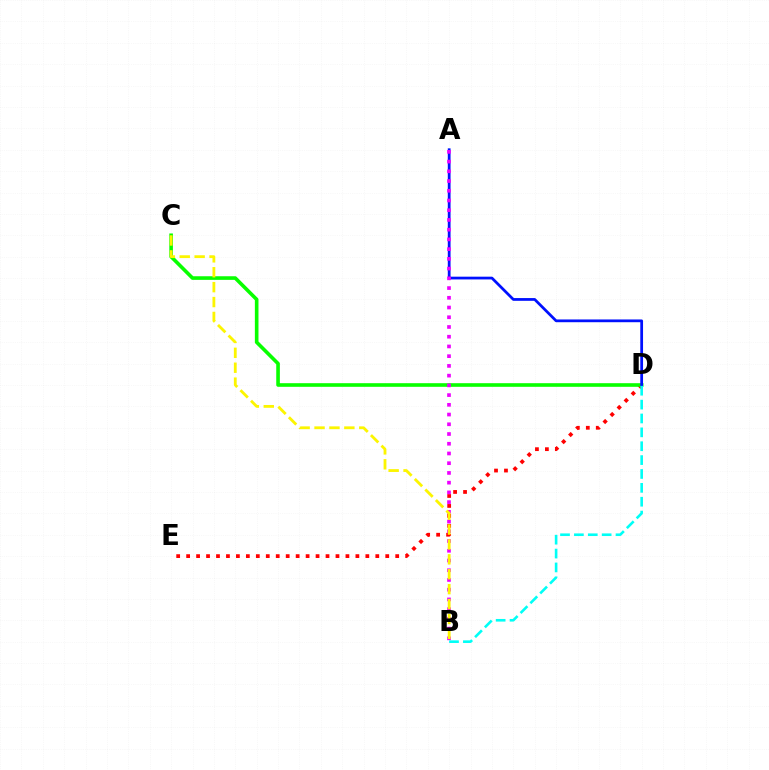{('D', 'E'): [{'color': '#ff0000', 'line_style': 'dotted', 'thickness': 2.71}], ('C', 'D'): [{'color': '#08ff00', 'line_style': 'solid', 'thickness': 2.6}], ('A', 'D'): [{'color': '#0010ff', 'line_style': 'solid', 'thickness': 1.98}], ('A', 'B'): [{'color': '#ee00ff', 'line_style': 'dotted', 'thickness': 2.64}], ('B', 'C'): [{'color': '#fcf500', 'line_style': 'dashed', 'thickness': 2.03}], ('B', 'D'): [{'color': '#00fff6', 'line_style': 'dashed', 'thickness': 1.88}]}